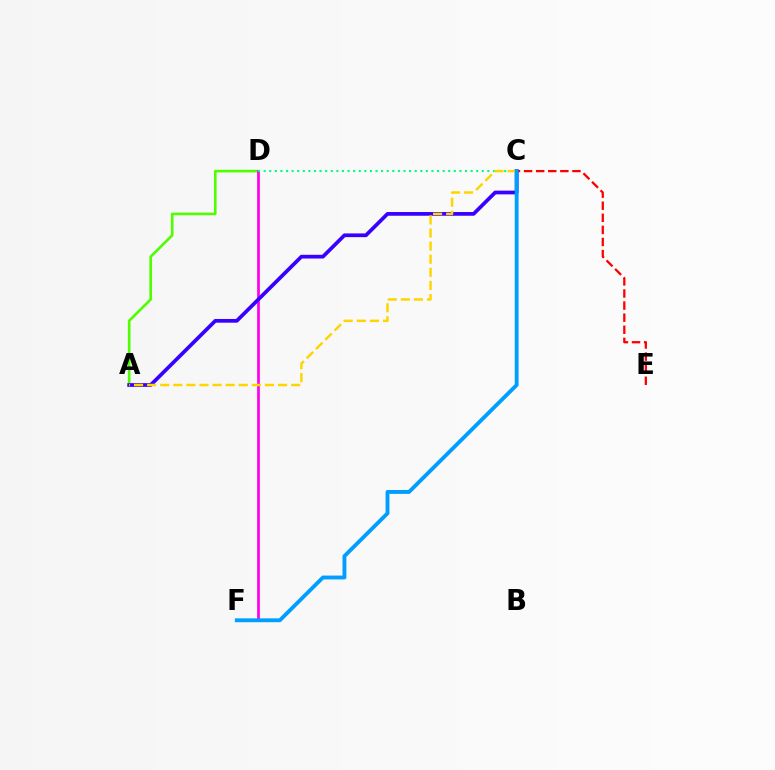{('A', 'D'): [{'color': '#4fff00', 'line_style': 'solid', 'thickness': 1.9}], ('D', 'F'): [{'color': '#ff00ed', 'line_style': 'solid', 'thickness': 1.96}], ('C', 'E'): [{'color': '#ff0000', 'line_style': 'dashed', 'thickness': 1.64}], ('A', 'C'): [{'color': '#3700ff', 'line_style': 'solid', 'thickness': 2.68}, {'color': '#ffd500', 'line_style': 'dashed', 'thickness': 1.78}], ('C', 'D'): [{'color': '#00ff86', 'line_style': 'dotted', 'thickness': 1.52}], ('C', 'F'): [{'color': '#009eff', 'line_style': 'solid', 'thickness': 2.78}]}